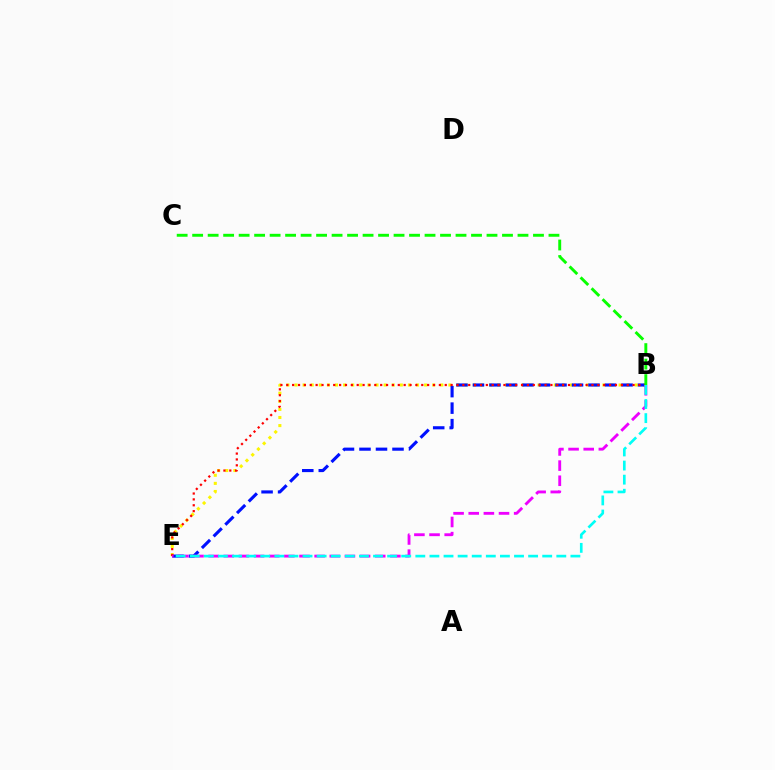{('B', 'E'): [{'color': '#fcf500', 'line_style': 'dotted', 'thickness': 2.2}, {'color': '#0010ff', 'line_style': 'dashed', 'thickness': 2.24}, {'color': '#ff0000', 'line_style': 'dotted', 'thickness': 1.59}, {'color': '#ee00ff', 'line_style': 'dashed', 'thickness': 2.06}, {'color': '#00fff6', 'line_style': 'dashed', 'thickness': 1.92}], ('B', 'C'): [{'color': '#08ff00', 'line_style': 'dashed', 'thickness': 2.1}]}